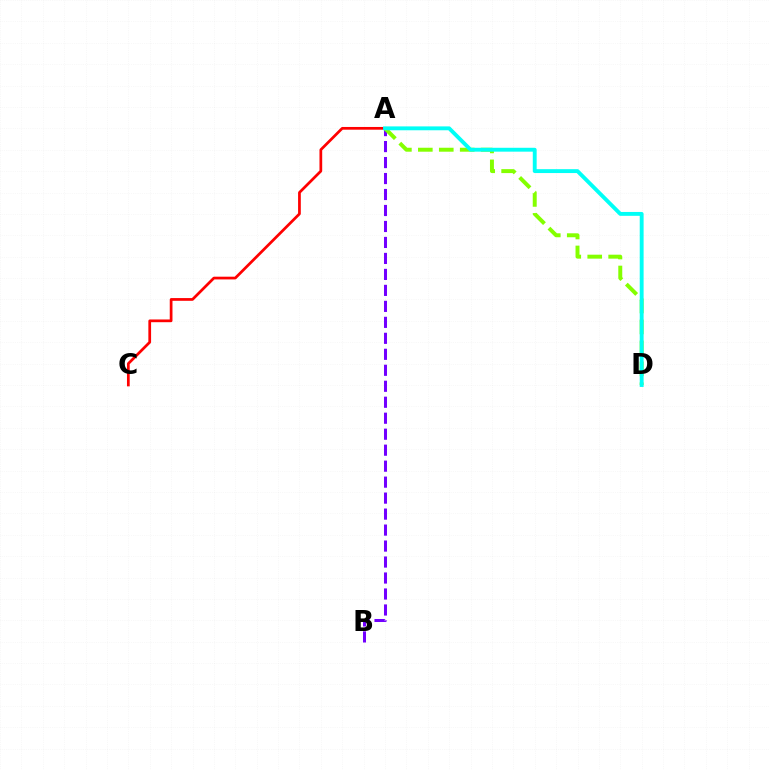{('A', 'B'): [{'color': '#7200ff', 'line_style': 'dashed', 'thickness': 2.17}], ('A', 'D'): [{'color': '#84ff00', 'line_style': 'dashed', 'thickness': 2.84}, {'color': '#00fff6', 'line_style': 'solid', 'thickness': 2.79}], ('A', 'C'): [{'color': '#ff0000', 'line_style': 'solid', 'thickness': 1.96}]}